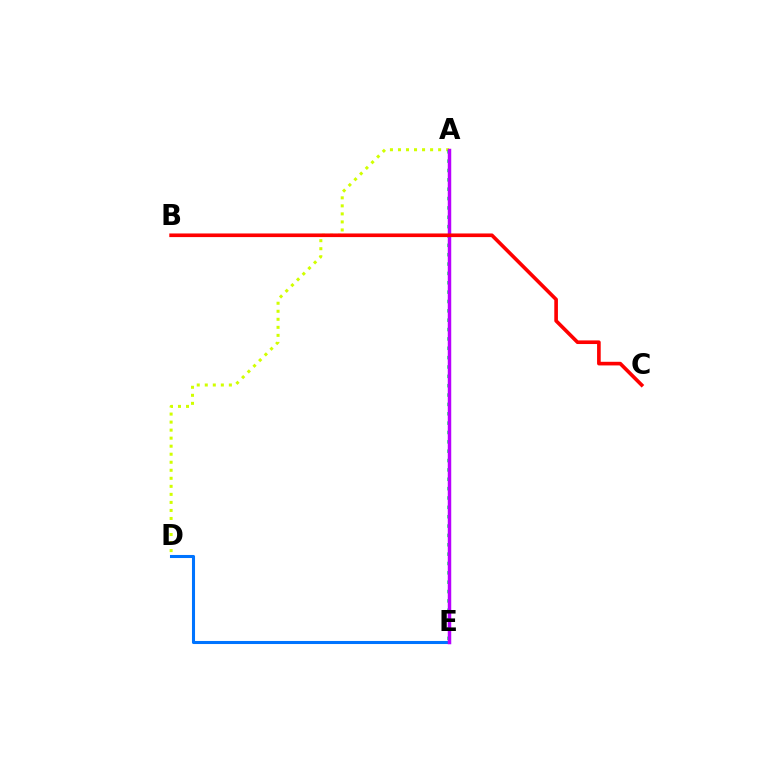{('A', 'D'): [{'color': '#d1ff00', 'line_style': 'dotted', 'thickness': 2.18}], ('D', 'E'): [{'color': '#0074ff', 'line_style': 'solid', 'thickness': 2.21}], ('A', 'E'): [{'color': '#00ff5c', 'line_style': 'dotted', 'thickness': 2.54}, {'color': '#b900ff', 'line_style': 'solid', 'thickness': 2.5}], ('B', 'C'): [{'color': '#ff0000', 'line_style': 'solid', 'thickness': 2.62}]}